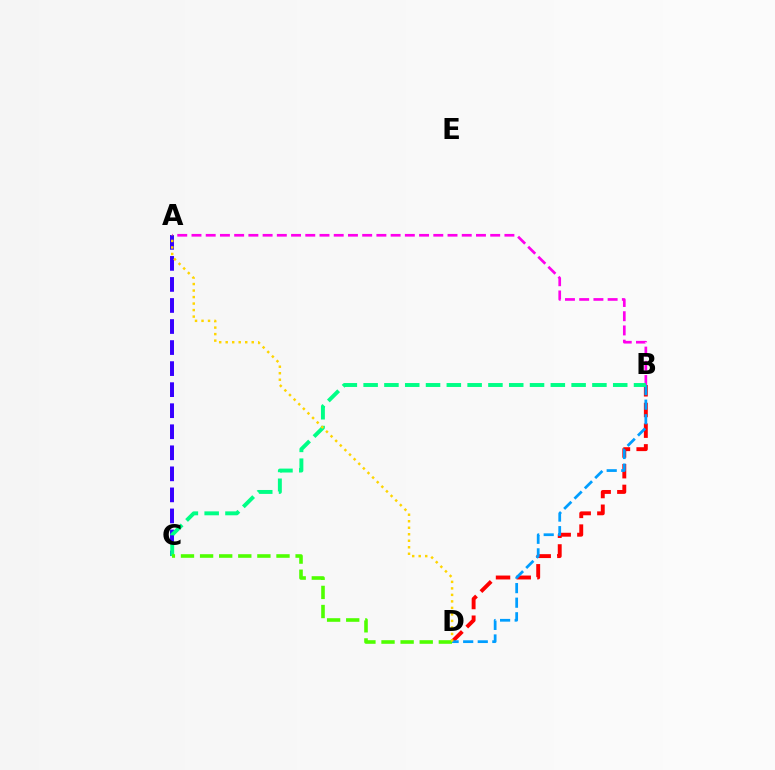{('A', 'B'): [{'color': '#ff00ed', 'line_style': 'dashed', 'thickness': 1.93}], ('B', 'D'): [{'color': '#ff0000', 'line_style': 'dashed', 'thickness': 2.81}, {'color': '#009eff', 'line_style': 'dashed', 'thickness': 1.98}], ('A', 'C'): [{'color': '#3700ff', 'line_style': 'dashed', 'thickness': 2.86}], ('B', 'C'): [{'color': '#00ff86', 'line_style': 'dashed', 'thickness': 2.83}], ('C', 'D'): [{'color': '#4fff00', 'line_style': 'dashed', 'thickness': 2.6}], ('A', 'D'): [{'color': '#ffd500', 'line_style': 'dotted', 'thickness': 1.77}]}